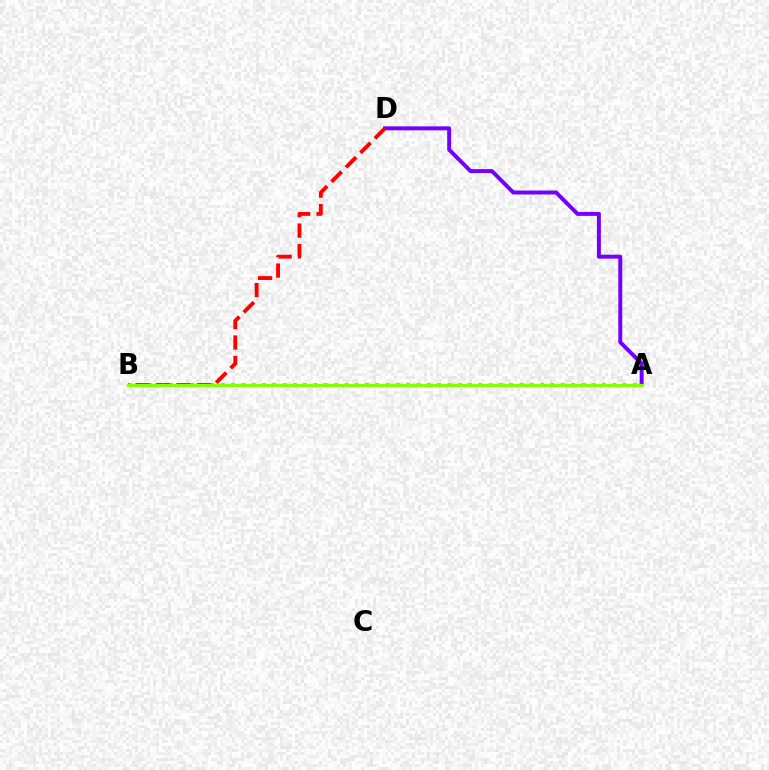{('A', 'D'): [{'color': '#7200ff', 'line_style': 'solid', 'thickness': 2.85}], ('A', 'B'): [{'color': '#00fff6', 'line_style': 'dotted', 'thickness': 2.8}, {'color': '#84ff00', 'line_style': 'solid', 'thickness': 2.33}], ('B', 'D'): [{'color': '#ff0000', 'line_style': 'dashed', 'thickness': 2.78}]}